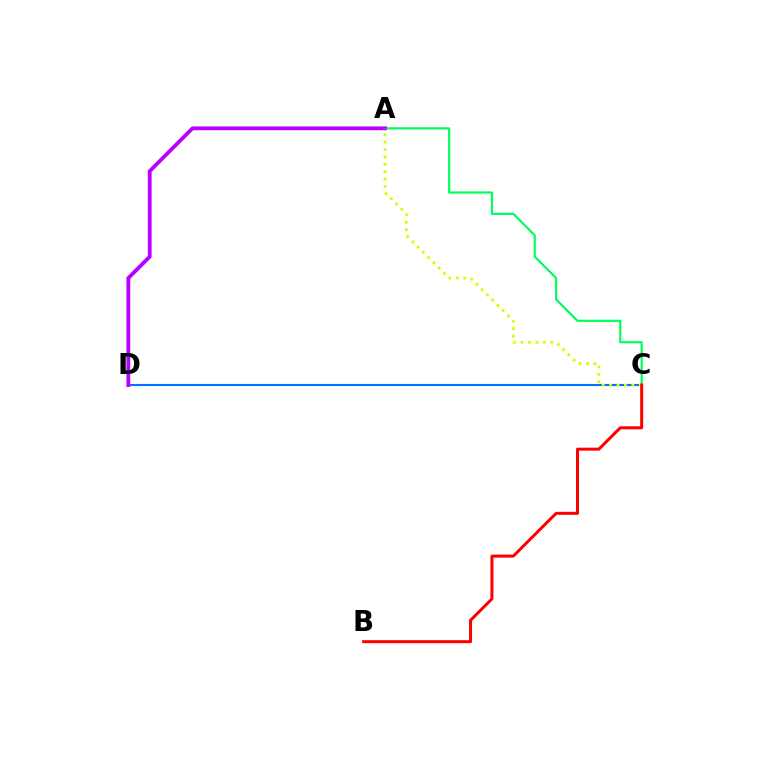{('A', 'C'): [{'color': '#00ff5c', 'line_style': 'solid', 'thickness': 1.57}, {'color': '#d1ff00', 'line_style': 'dotted', 'thickness': 2.02}], ('C', 'D'): [{'color': '#0074ff', 'line_style': 'solid', 'thickness': 1.5}], ('A', 'D'): [{'color': '#b900ff', 'line_style': 'solid', 'thickness': 2.74}], ('B', 'C'): [{'color': '#ff0000', 'line_style': 'solid', 'thickness': 2.15}]}